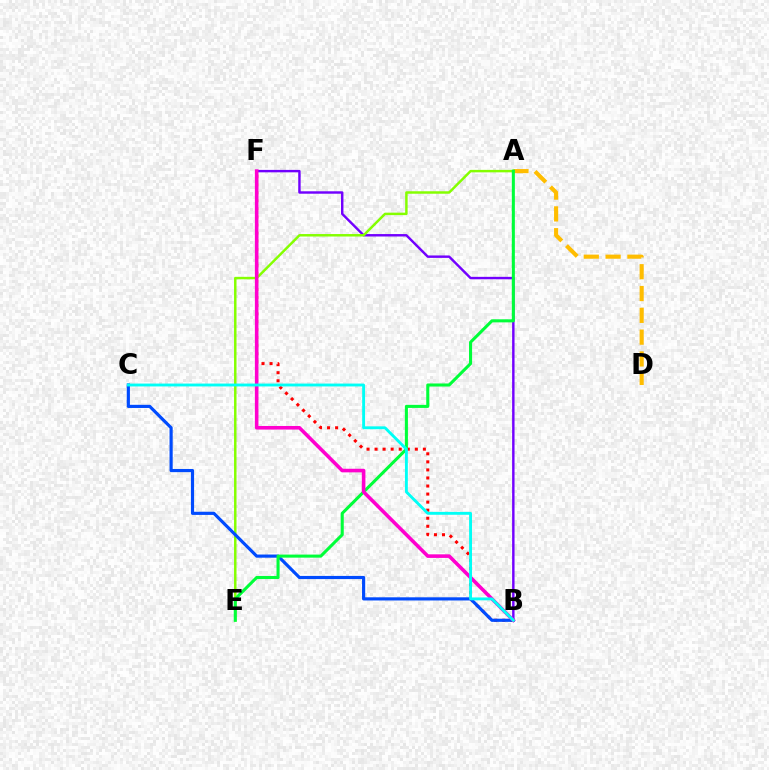{('B', 'F'): [{'color': '#ff0000', 'line_style': 'dotted', 'thickness': 2.19}, {'color': '#7200ff', 'line_style': 'solid', 'thickness': 1.75}, {'color': '#ff00cf', 'line_style': 'solid', 'thickness': 2.58}], ('A', 'D'): [{'color': '#ffbd00', 'line_style': 'dashed', 'thickness': 2.96}], ('A', 'E'): [{'color': '#84ff00', 'line_style': 'solid', 'thickness': 1.78}, {'color': '#00ff39', 'line_style': 'solid', 'thickness': 2.2}], ('B', 'C'): [{'color': '#004bff', 'line_style': 'solid', 'thickness': 2.28}, {'color': '#00fff6', 'line_style': 'solid', 'thickness': 2.07}]}